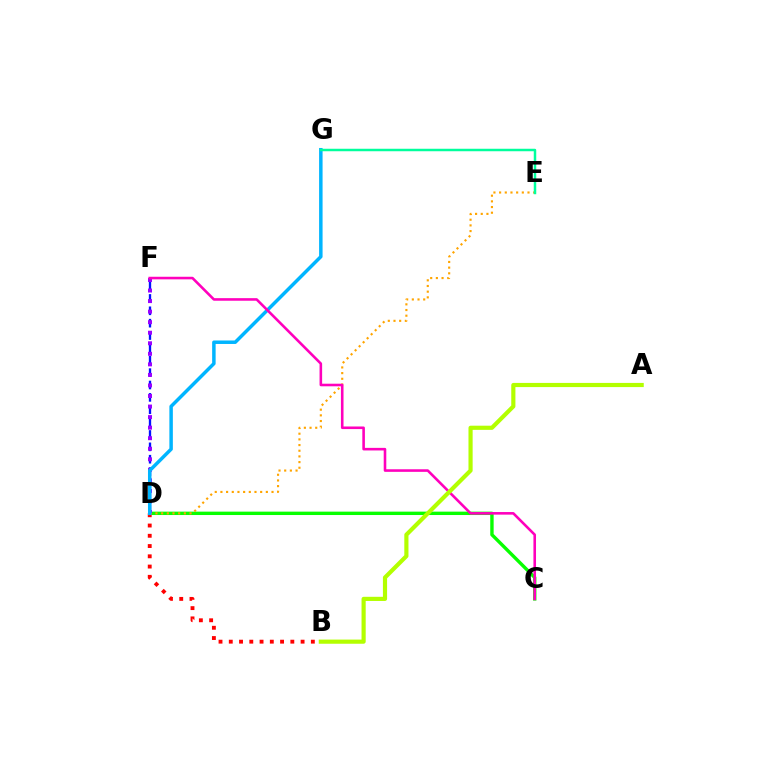{('C', 'D'): [{'color': '#08ff00', 'line_style': 'solid', 'thickness': 2.44}], ('D', 'F'): [{'color': '#0010ff', 'line_style': 'dashed', 'thickness': 1.68}, {'color': '#9b00ff', 'line_style': 'dotted', 'thickness': 2.87}], ('B', 'D'): [{'color': '#ff0000', 'line_style': 'dotted', 'thickness': 2.79}], ('D', 'E'): [{'color': '#ffa500', 'line_style': 'dotted', 'thickness': 1.54}], ('D', 'G'): [{'color': '#00b5ff', 'line_style': 'solid', 'thickness': 2.51}], ('E', 'G'): [{'color': '#00ff9d', 'line_style': 'solid', 'thickness': 1.79}], ('C', 'F'): [{'color': '#ff00bd', 'line_style': 'solid', 'thickness': 1.86}], ('A', 'B'): [{'color': '#b3ff00', 'line_style': 'solid', 'thickness': 3.0}]}